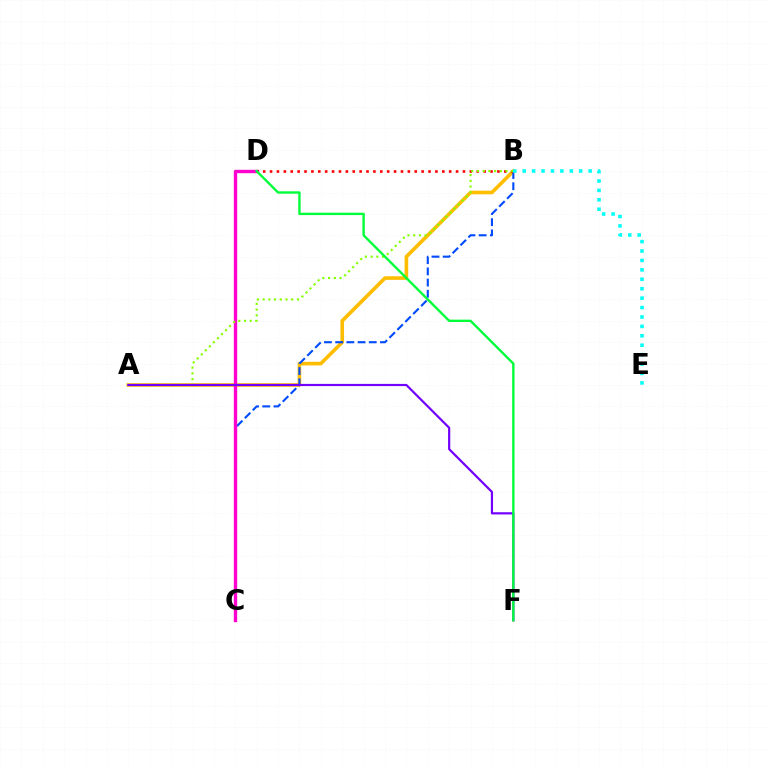{('A', 'B'): [{'color': '#ffbd00', 'line_style': 'solid', 'thickness': 2.6}, {'color': '#84ff00', 'line_style': 'dotted', 'thickness': 1.55}], ('B', 'C'): [{'color': '#004bff', 'line_style': 'dashed', 'thickness': 1.52}], ('C', 'D'): [{'color': '#ff00cf', 'line_style': 'solid', 'thickness': 2.43}], ('B', 'D'): [{'color': '#ff0000', 'line_style': 'dotted', 'thickness': 1.87}], ('A', 'F'): [{'color': '#7200ff', 'line_style': 'solid', 'thickness': 1.58}], ('D', 'F'): [{'color': '#00ff39', 'line_style': 'solid', 'thickness': 1.71}], ('B', 'E'): [{'color': '#00fff6', 'line_style': 'dotted', 'thickness': 2.56}]}